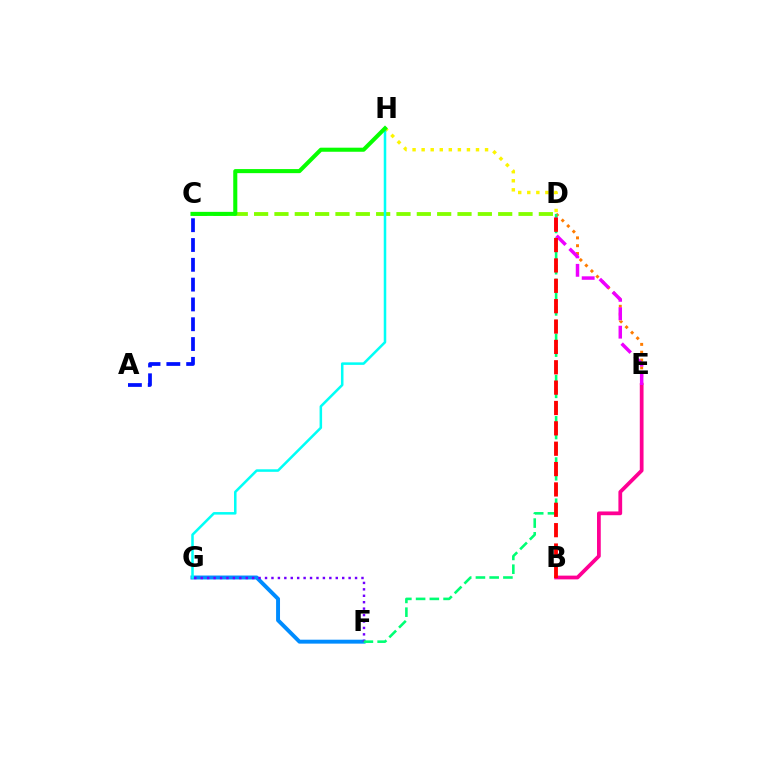{('B', 'E'): [{'color': '#ff0094', 'line_style': 'solid', 'thickness': 2.7}], ('A', 'C'): [{'color': '#0010ff', 'line_style': 'dashed', 'thickness': 2.69}], ('F', 'G'): [{'color': '#008cff', 'line_style': 'solid', 'thickness': 2.83}, {'color': '#7200ff', 'line_style': 'dotted', 'thickness': 1.75}], ('D', 'H'): [{'color': '#fcf500', 'line_style': 'dotted', 'thickness': 2.46}], ('C', 'D'): [{'color': '#84ff00', 'line_style': 'dashed', 'thickness': 2.76}], ('G', 'H'): [{'color': '#00fff6', 'line_style': 'solid', 'thickness': 1.82}], ('C', 'H'): [{'color': '#08ff00', 'line_style': 'solid', 'thickness': 2.93}], ('D', 'E'): [{'color': '#ff7c00', 'line_style': 'dotted', 'thickness': 2.13}, {'color': '#ee00ff', 'line_style': 'dashed', 'thickness': 2.5}], ('D', 'F'): [{'color': '#00ff74', 'line_style': 'dashed', 'thickness': 1.87}], ('B', 'D'): [{'color': '#ff0000', 'line_style': 'dashed', 'thickness': 2.77}]}